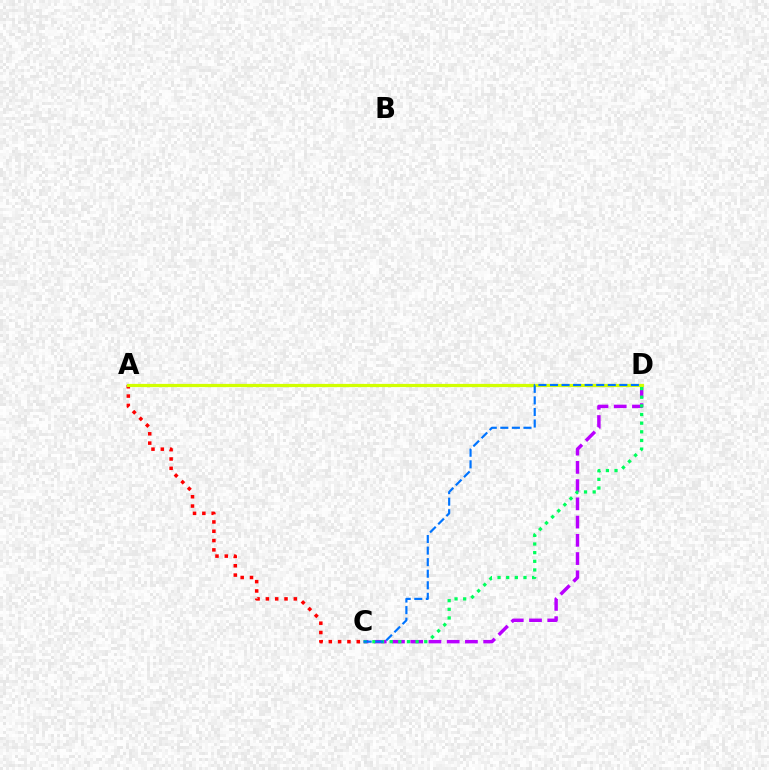{('A', 'C'): [{'color': '#ff0000', 'line_style': 'dotted', 'thickness': 2.53}], ('C', 'D'): [{'color': '#b900ff', 'line_style': 'dashed', 'thickness': 2.48}, {'color': '#00ff5c', 'line_style': 'dotted', 'thickness': 2.35}, {'color': '#0074ff', 'line_style': 'dashed', 'thickness': 1.57}], ('A', 'D'): [{'color': '#d1ff00', 'line_style': 'solid', 'thickness': 2.32}]}